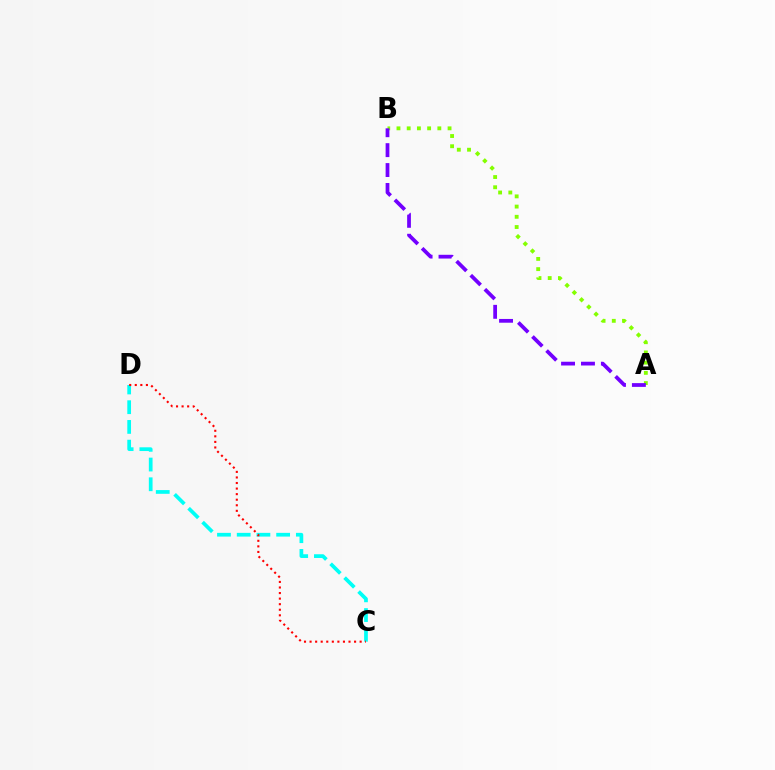{('C', 'D'): [{'color': '#00fff6', 'line_style': 'dashed', 'thickness': 2.68}, {'color': '#ff0000', 'line_style': 'dotted', 'thickness': 1.51}], ('A', 'B'): [{'color': '#84ff00', 'line_style': 'dotted', 'thickness': 2.78}, {'color': '#7200ff', 'line_style': 'dashed', 'thickness': 2.71}]}